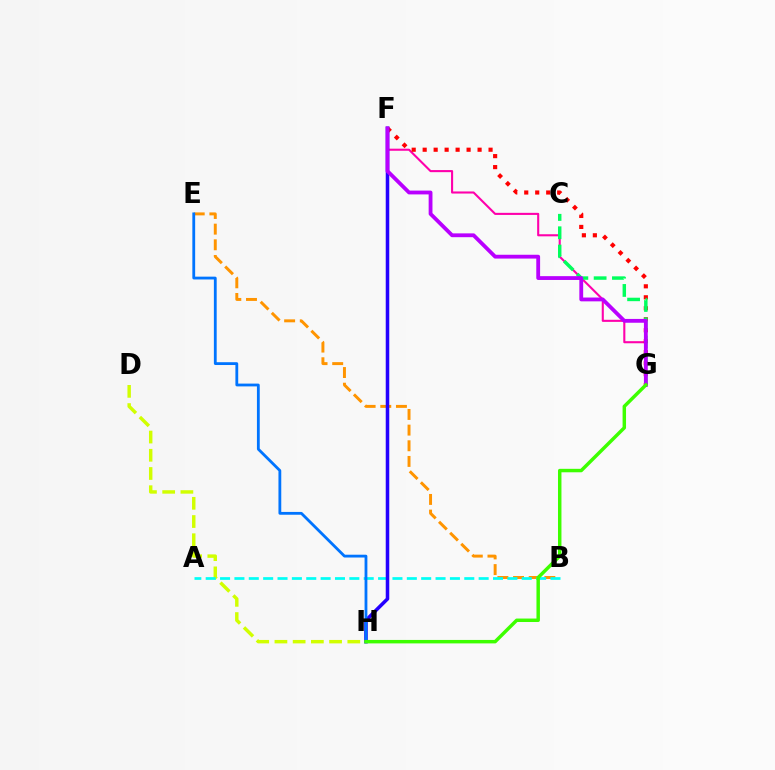{('D', 'H'): [{'color': '#d1ff00', 'line_style': 'dashed', 'thickness': 2.47}], ('F', 'G'): [{'color': '#ff00ac', 'line_style': 'solid', 'thickness': 1.5}, {'color': '#ff0000', 'line_style': 'dotted', 'thickness': 2.98}, {'color': '#b900ff', 'line_style': 'solid', 'thickness': 2.75}], ('B', 'E'): [{'color': '#ff9400', 'line_style': 'dashed', 'thickness': 2.13}], ('A', 'B'): [{'color': '#00fff6', 'line_style': 'dashed', 'thickness': 1.95}], ('F', 'H'): [{'color': '#2500ff', 'line_style': 'solid', 'thickness': 2.54}], ('C', 'G'): [{'color': '#00ff5c', 'line_style': 'dashed', 'thickness': 2.48}], ('E', 'H'): [{'color': '#0074ff', 'line_style': 'solid', 'thickness': 2.02}], ('G', 'H'): [{'color': '#3dff00', 'line_style': 'solid', 'thickness': 2.49}]}